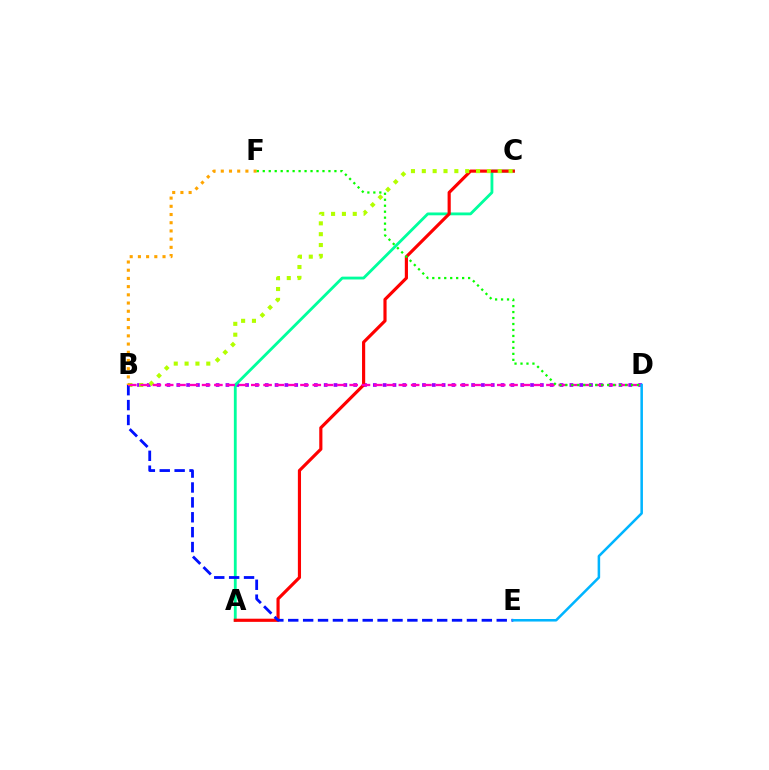{('B', 'D'): [{'color': '#9b00ff', 'line_style': 'dotted', 'thickness': 2.67}, {'color': '#ff00bd', 'line_style': 'dashed', 'thickness': 1.67}], ('A', 'C'): [{'color': '#00ff9d', 'line_style': 'solid', 'thickness': 2.03}, {'color': '#ff0000', 'line_style': 'solid', 'thickness': 2.27}], ('B', 'C'): [{'color': '#b3ff00', 'line_style': 'dotted', 'thickness': 2.95}], ('B', 'E'): [{'color': '#0010ff', 'line_style': 'dashed', 'thickness': 2.02}], ('D', 'E'): [{'color': '#00b5ff', 'line_style': 'solid', 'thickness': 1.83}], ('B', 'F'): [{'color': '#ffa500', 'line_style': 'dotted', 'thickness': 2.23}], ('D', 'F'): [{'color': '#08ff00', 'line_style': 'dotted', 'thickness': 1.62}]}